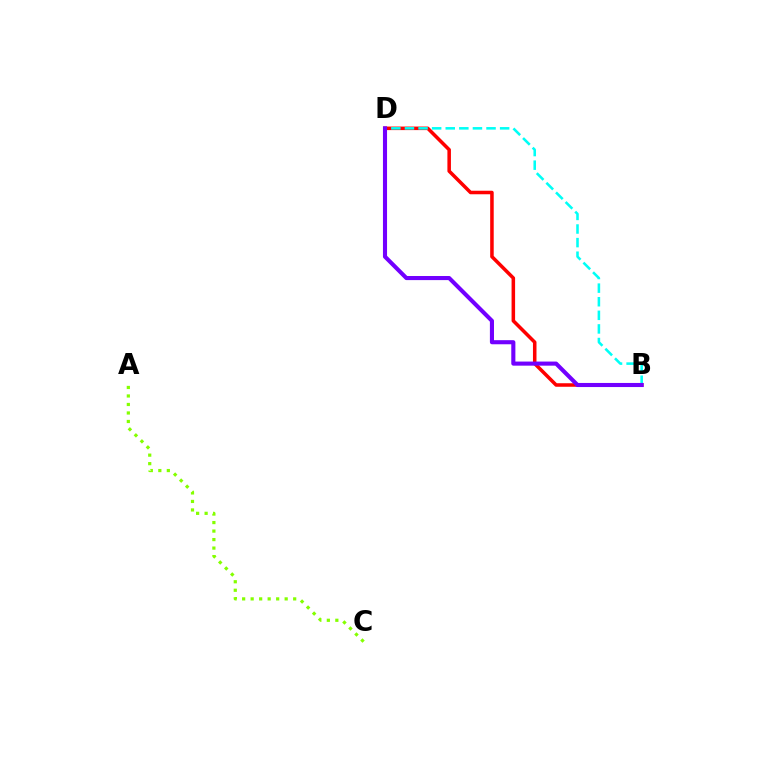{('A', 'C'): [{'color': '#84ff00', 'line_style': 'dotted', 'thickness': 2.31}], ('B', 'D'): [{'color': '#ff0000', 'line_style': 'solid', 'thickness': 2.54}, {'color': '#00fff6', 'line_style': 'dashed', 'thickness': 1.85}, {'color': '#7200ff', 'line_style': 'solid', 'thickness': 2.95}]}